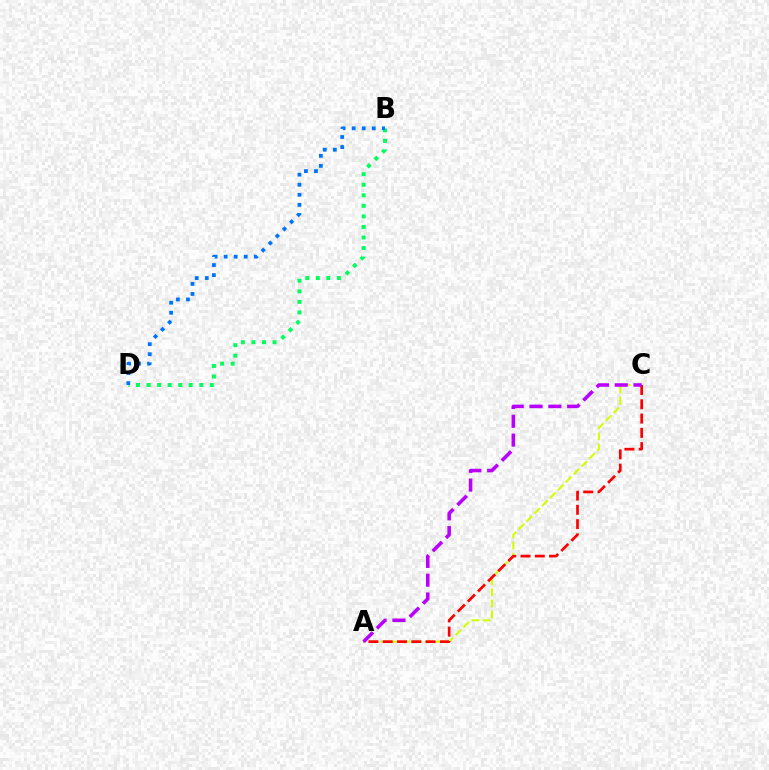{('A', 'C'): [{'color': '#d1ff00', 'line_style': 'dashed', 'thickness': 1.51}, {'color': '#ff0000', 'line_style': 'dashed', 'thickness': 1.94}, {'color': '#b900ff', 'line_style': 'dashed', 'thickness': 2.55}], ('B', 'D'): [{'color': '#00ff5c', 'line_style': 'dotted', 'thickness': 2.87}, {'color': '#0074ff', 'line_style': 'dotted', 'thickness': 2.73}]}